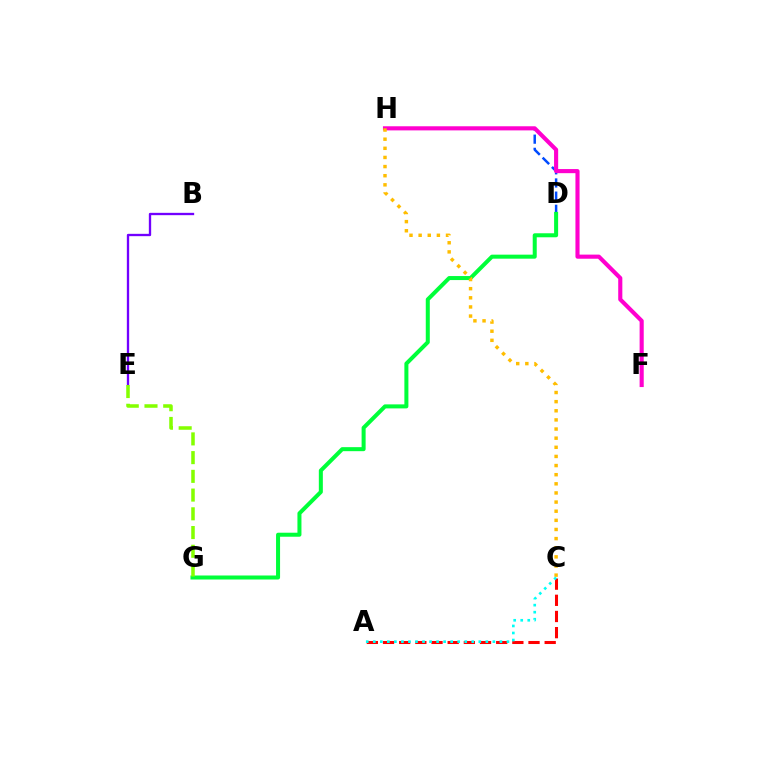{('A', 'C'): [{'color': '#ff0000', 'line_style': 'dashed', 'thickness': 2.2}, {'color': '#00fff6', 'line_style': 'dotted', 'thickness': 1.91}], ('D', 'H'): [{'color': '#004bff', 'line_style': 'dashed', 'thickness': 1.79}], ('F', 'H'): [{'color': '#ff00cf', 'line_style': 'solid', 'thickness': 2.96}], ('B', 'E'): [{'color': '#7200ff', 'line_style': 'solid', 'thickness': 1.68}], ('D', 'G'): [{'color': '#00ff39', 'line_style': 'solid', 'thickness': 2.89}], ('C', 'H'): [{'color': '#ffbd00', 'line_style': 'dotted', 'thickness': 2.48}], ('E', 'G'): [{'color': '#84ff00', 'line_style': 'dashed', 'thickness': 2.54}]}